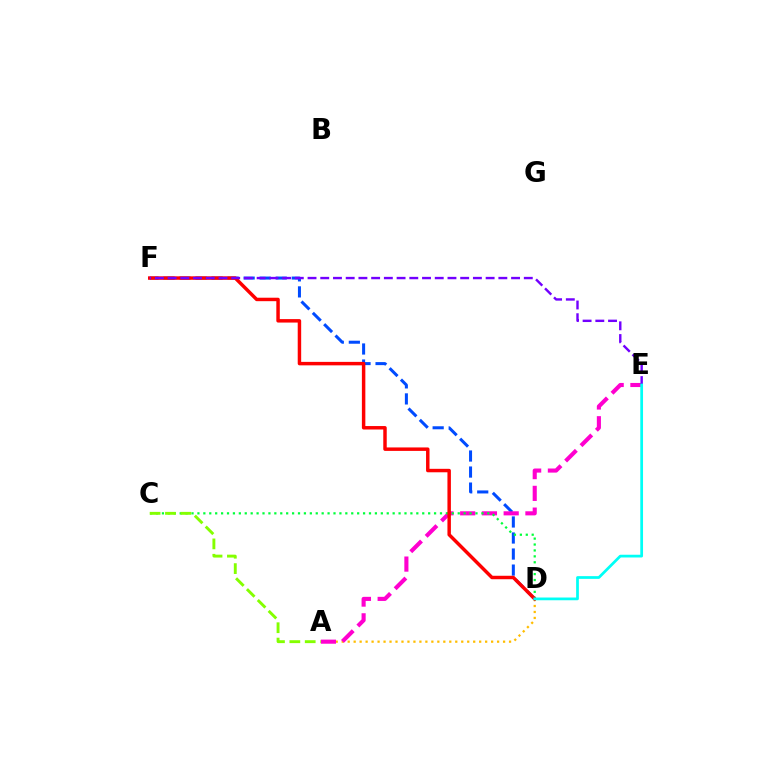{('A', 'D'): [{'color': '#ffbd00', 'line_style': 'dotted', 'thickness': 1.62}], ('D', 'F'): [{'color': '#004bff', 'line_style': 'dashed', 'thickness': 2.18}, {'color': '#ff0000', 'line_style': 'solid', 'thickness': 2.49}], ('A', 'E'): [{'color': '#ff00cf', 'line_style': 'dashed', 'thickness': 2.95}], ('C', 'D'): [{'color': '#00ff39', 'line_style': 'dotted', 'thickness': 1.61}], ('E', 'F'): [{'color': '#7200ff', 'line_style': 'dashed', 'thickness': 1.73}], ('A', 'C'): [{'color': '#84ff00', 'line_style': 'dashed', 'thickness': 2.09}], ('D', 'E'): [{'color': '#00fff6', 'line_style': 'solid', 'thickness': 1.97}]}